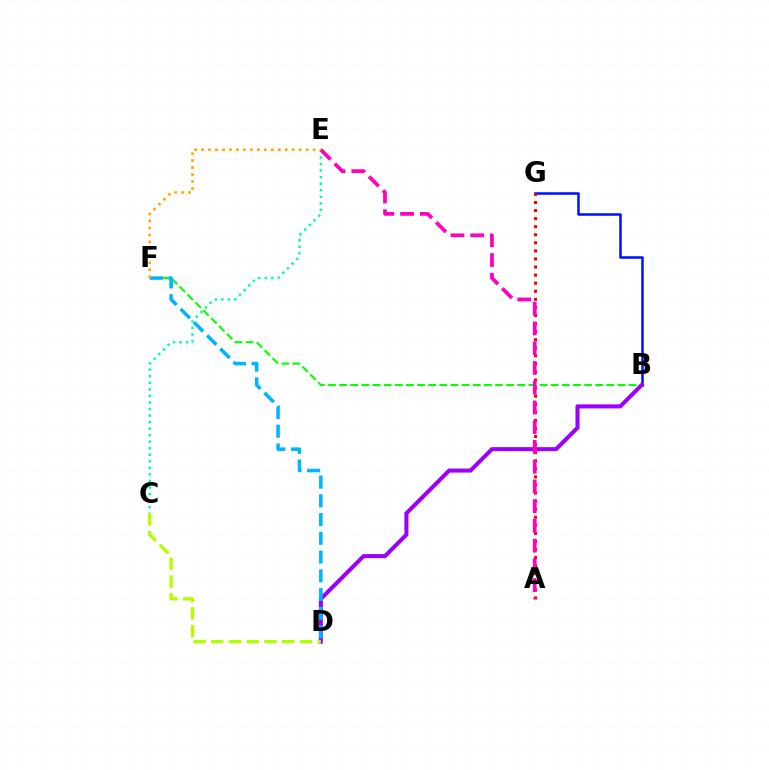{('B', 'F'): [{'color': '#08ff00', 'line_style': 'dashed', 'thickness': 1.51}], ('B', 'G'): [{'color': '#0010ff', 'line_style': 'solid', 'thickness': 1.81}], ('B', 'D'): [{'color': '#9b00ff', 'line_style': 'solid', 'thickness': 2.92}], ('A', 'G'): [{'color': '#ff0000', 'line_style': 'dotted', 'thickness': 2.19}], ('C', 'E'): [{'color': '#00ff9d', 'line_style': 'dotted', 'thickness': 1.78}], ('A', 'E'): [{'color': '#ff00bd', 'line_style': 'dashed', 'thickness': 2.68}], ('D', 'F'): [{'color': '#00b5ff', 'line_style': 'dashed', 'thickness': 2.55}], ('E', 'F'): [{'color': '#ffa500', 'line_style': 'dotted', 'thickness': 1.89}], ('C', 'D'): [{'color': '#b3ff00', 'line_style': 'dashed', 'thickness': 2.41}]}